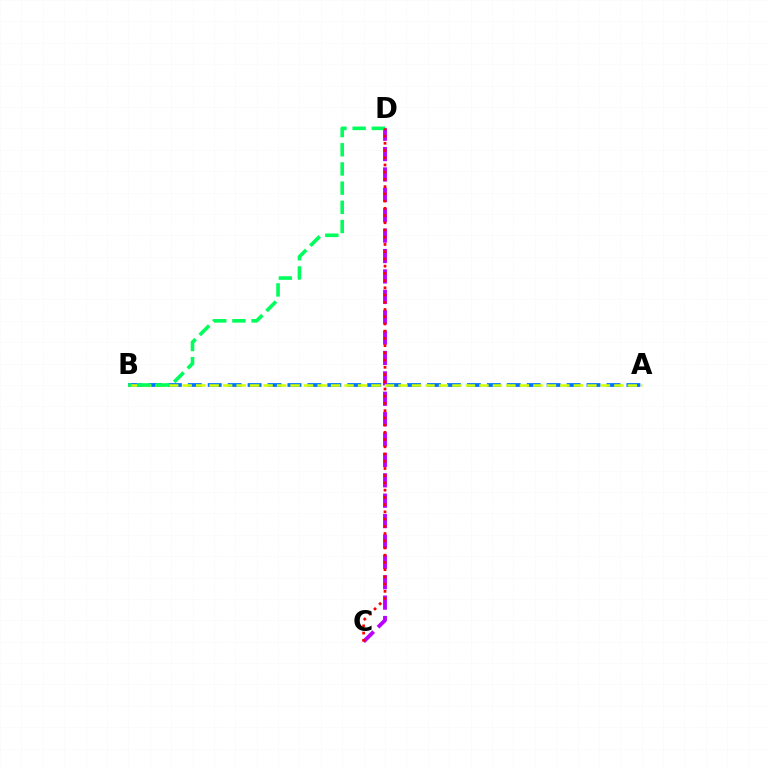{('A', 'B'): [{'color': '#0074ff', 'line_style': 'dashed', 'thickness': 2.71}, {'color': '#d1ff00', 'line_style': 'dashed', 'thickness': 1.83}], ('C', 'D'): [{'color': '#b900ff', 'line_style': 'dashed', 'thickness': 2.77}, {'color': '#ff0000', 'line_style': 'dotted', 'thickness': 1.96}], ('B', 'D'): [{'color': '#00ff5c', 'line_style': 'dashed', 'thickness': 2.61}]}